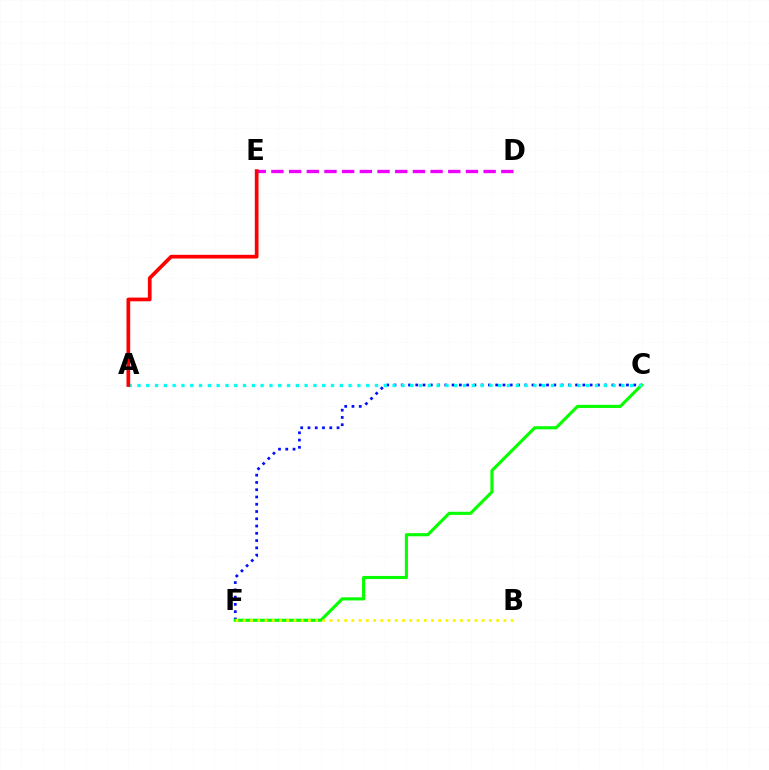{('C', 'F'): [{'color': '#0010ff', 'line_style': 'dotted', 'thickness': 1.97}, {'color': '#08ff00', 'line_style': 'solid', 'thickness': 2.24}], ('D', 'E'): [{'color': '#ee00ff', 'line_style': 'dashed', 'thickness': 2.4}], ('A', 'C'): [{'color': '#00fff6', 'line_style': 'dotted', 'thickness': 2.39}], ('A', 'E'): [{'color': '#ff0000', 'line_style': 'solid', 'thickness': 2.67}], ('B', 'F'): [{'color': '#fcf500', 'line_style': 'dotted', 'thickness': 1.97}]}